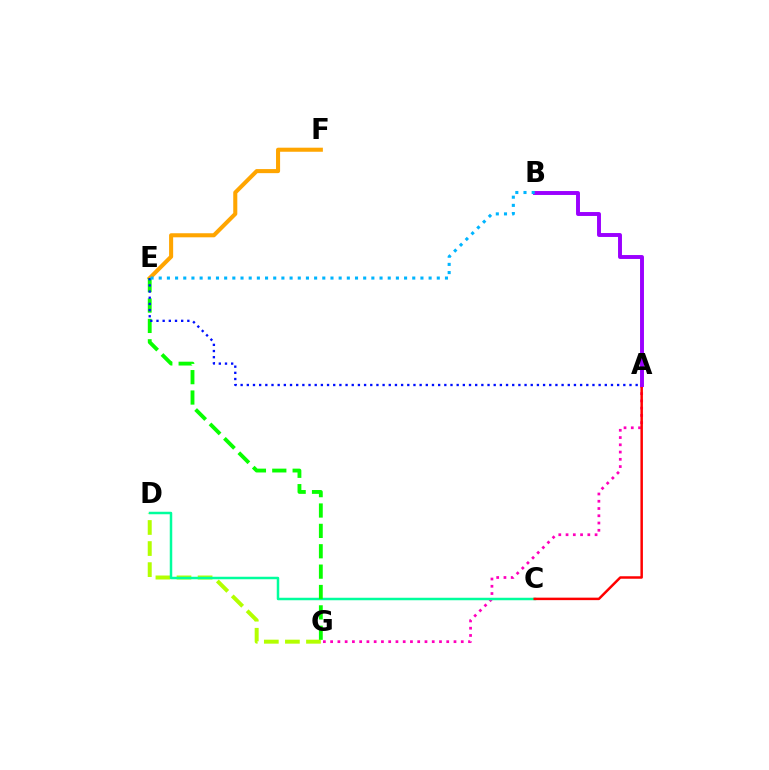{('D', 'G'): [{'color': '#b3ff00', 'line_style': 'dashed', 'thickness': 2.86}], ('A', 'G'): [{'color': '#ff00bd', 'line_style': 'dotted', 'thickness': 1.97}], ('C', 'D'): [{'color': '#00ff9d', 'line_style': 'solid', 'thickness': 1.79}], ('E', 'F'): [{'color': '#ffa500', 'line_style': 'solid', 'thickness': 2.93}], ('E', 'G'): [{'color': '#08ff00', 'line_style': 'dashed', 'thickness': 2.77}], ('A', 'E'): [{'color': '#0010ff', 'line_style': 'dotted', 'thickness': 1.68}], ('A', 'C'): [{'color': '#ff0000', 'line_style': 'solid', 'thickness': 1.79}], ('A', 'B'): [{'color': '#9b00ff', 'line_style': 'solid', 'thickness': 2.82}], ('B', 'E'): [{'color': '#00b5ff', 'line_style': 'dotted', 'thickness': 2.22}]}